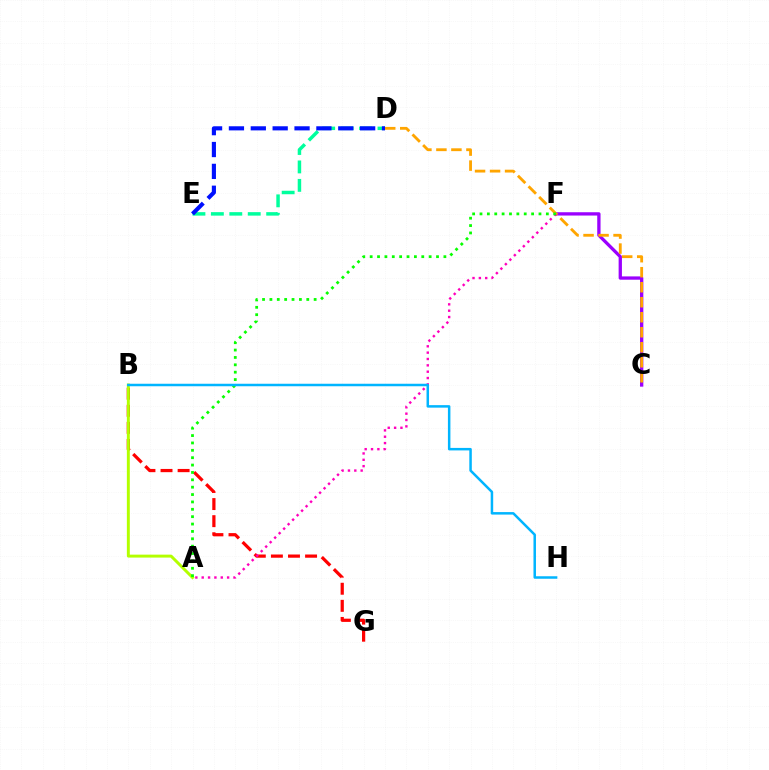{('B', 'G'): [{'color': '#ff0000', 'line_style': 'dashed', 'thickness': 2.32}], ('A', 'B'): [{'color': '#b3ff00', 'line_style': 'solid', 'thickness': 2.12}], ('C', 'F'): [{'color': '#9b00ff', 'line_style': 'solid', 'thickness': 2.38}], ('D', 'E'): [{'color': '#00ff9d', 'line_style': 'dashed', 'thickness': 2.5}, {'color': '#0010ff', 'line_style': 'dashed', 'thickness': 2.97}], ('C', 'D'): [{'color': '#ffa500', 'line_style': 'dashed', 'thickness': 2.04}], ('A', 'F'): [{'color': '#ff00bd', 'line_style': 'dotted', 'thickness': 1.73}, {'color': '#08ff00', 'line_style': 'dotted', 'thickness': 2.0}], ('B', 'H'): [{'color': '#00b5ff', 'line_style': 'solid', 'thickness': 1.8}]}